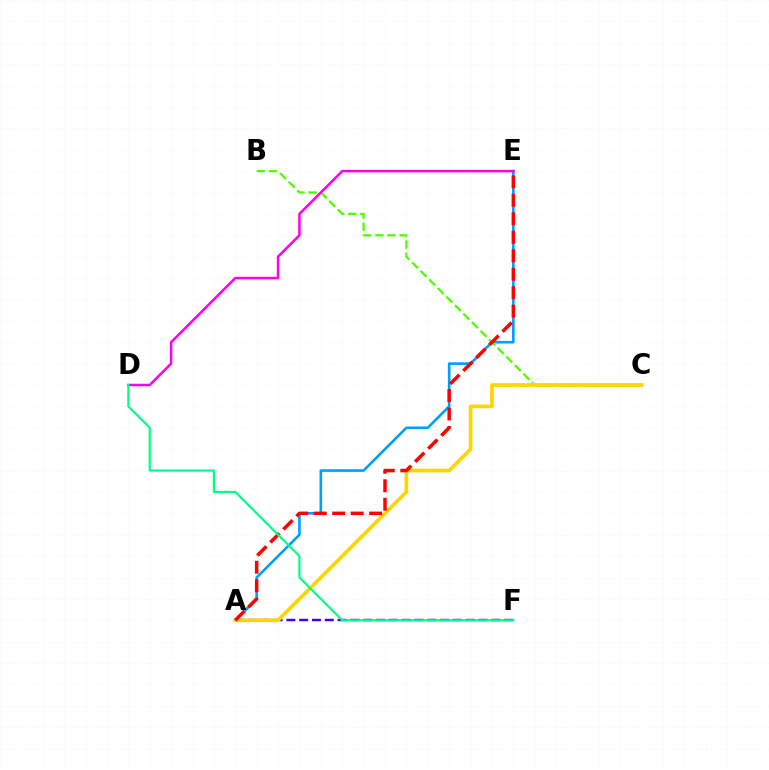{('A', 'E'): [{'color': '#009eff', 'line_style': 'solid', 'thickness': 1.88}, {'color': '#ff0000', 'line_style': 'dashed', 'thickness': 2.51}], ('A', 'F'): [{'color': '#3700ff', 'line_style': 'dashed', 'thickness': 1.74}], ('B', 'C'): [{'color': '#4fff00', 'line_style': 'dashed', 'thickness': 1.65}], ('A', 'C'): [{'color': '#ffd500', 'line_style': 'solid', 'thickness': 2.65}], ('D', 'E'): [{'color': '#ff00ed', 'line_style': 'solid', 'thickness': 1.8}], ('D', 'F'): [{'color': '#00ff86', 'line_style': 'solid', 'thickness': 1.57}]}